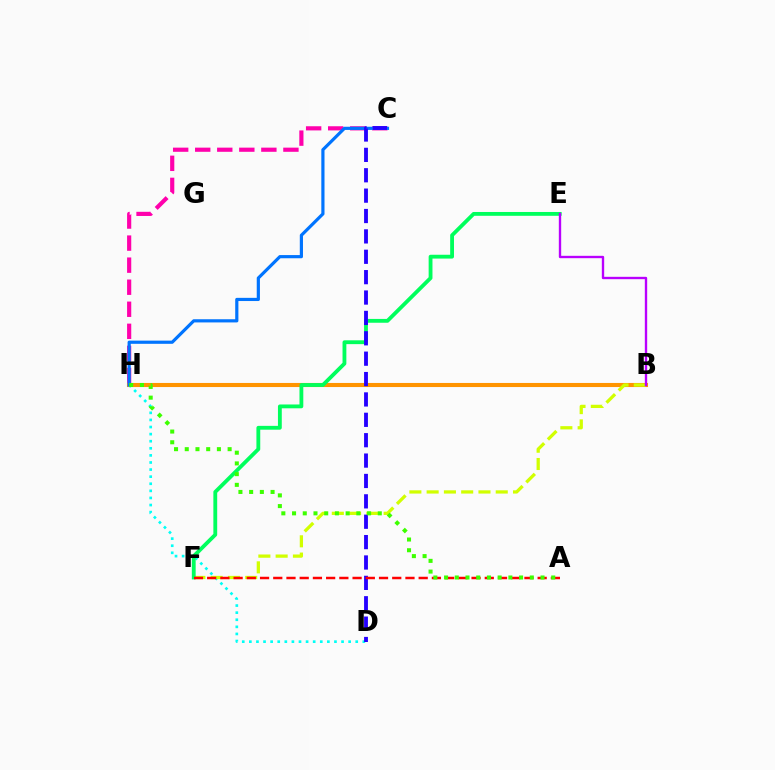{('C', 'H'): [{'color': '#ff00ac', 'line_style': 'dashed', 'thickness': 3.0}, {'color': '#0074ff', 'line_style': 'solid', 'thickness': 2.29}], ('B', 'H'): [{'color': '#ff9400', 'line_style': 'solid', 'thickness': 2.94}], ('D', 'H'): [{'color': '#00fff6', 'line_style': 'dotted', 'thickness': 1.93}], ('B', 'F'): [{'color': '#d1ff00', 'line_style': 'dashed', 'thickness': 2.35}], ('E', 'F'): [{'color': '#00ff5c', 'line_style': 'solid', 'thickness': 2.75}], ('C', 'D'): [{'color': '#2500ff', 'line_style': 'dashed', 'thickness': 2.77}], ('A', 'F'): [{'color': '#ff0000', 'line_style': 'dashed', 'thickness': 1.8}], ('A', 'H'): [{'color': '#3dff00', 'line_style': 'dotted', 'thickness': 2.91}], ('B', 'E'): [{'color': '#b900ff', 'line_style': 'solid', 'thickness': 1.7}]}